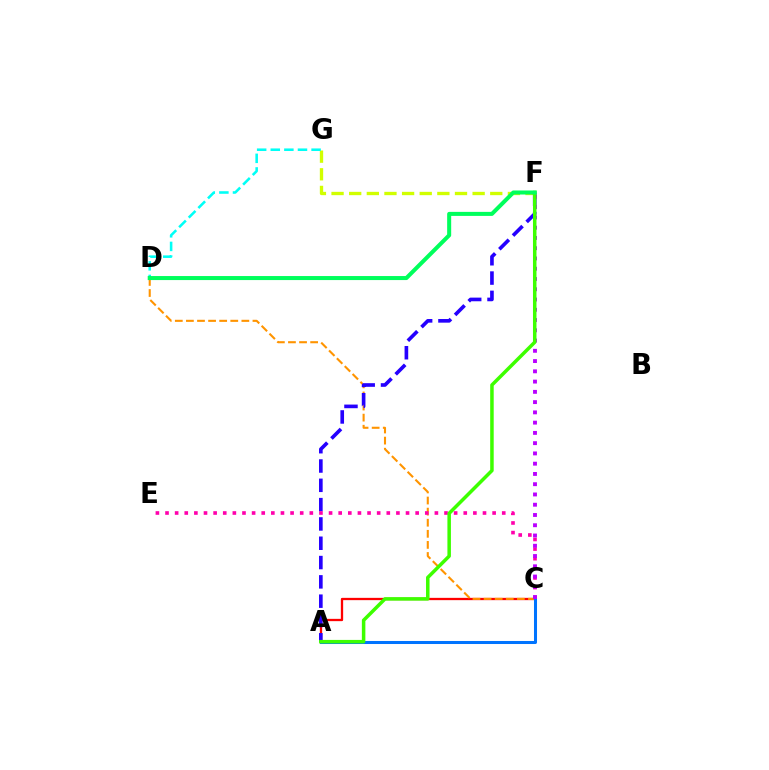{('F', 'G'): [{'color': '#d1ff00', 'line_style': 'dashed', 'thickness': 2.4}], ('A', 'C'): [{'color': '#ff0000', 'line_style': 'solid', 'thickness': 1.65}, {'color': '#0074ff', 'line_style': 'solid', 'thickness': 2.18}], ('C', 'D'): [{'color': '#ff9400', 'line_style': 'dashed', 'thickness': 1.51}], ('A', 'F'): [{'color': '#2500ff', 'line_style': 'dashed', 'thickness': 2.62}, {'color': '#3dff00', 'line_style': 'solid', 'thickness': 2.53}], ('C', 'E'): [{'color': '#ff00ac', 'line_style': 'dotted', 'thickness': 2.61}], ('C', 'F'): [{'color': '#b900ff', 'line_style': 'dotted', 'thickness': 2.79}], ('D', 'G'): [{'color': '#00fff6', 'line_style': 'dashed', 'thickness': 1.85}], ('D', 'F'): [{'color': '#00ff5c', 'line_style': 'solid', 'thickness': 2.9}]}